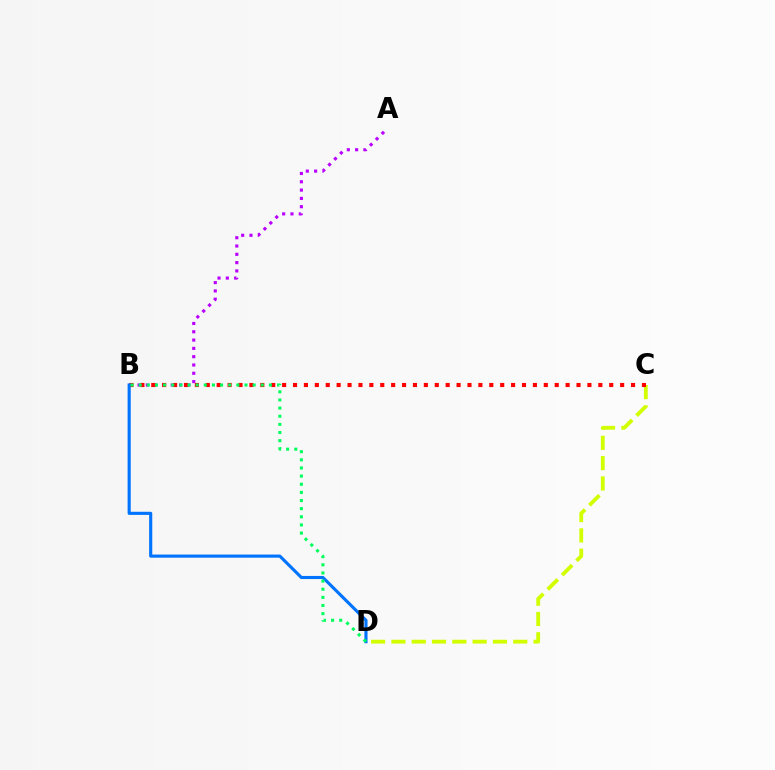{('A', 'B'): [{'color': '#b900ff', 'line_style': 'dotted', 'thickness': 2.26}], ('C', 'D'): [{'color': '#d1ff00', 'line_style': 'dashed', 'thickness': 2.76}], ('B', 'C'): [{'color': '#ff0000', 'line_style': 'dotted', 'thickness': 2.96}], ('B', 'D'): [{'color': '#0074ff', 'line_style': 'solid', 'thickness': 2.25}, {'color': '#00ff5c', 'line_style': 'dotted', 'thickness': 2.21}]}